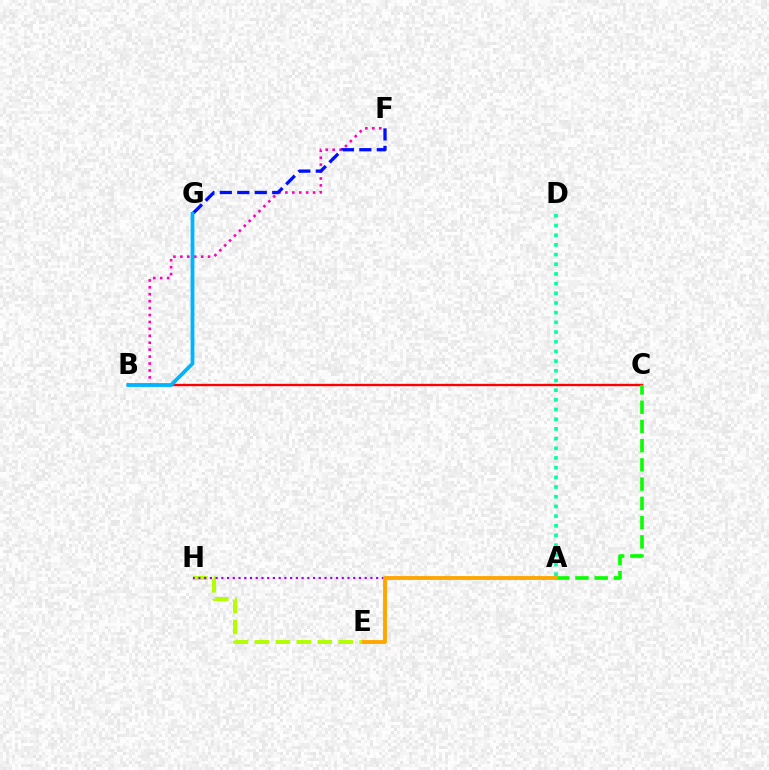{('B', 'C'): [{'color': '#ff0000', 'line_style': 'solid', 'thickness': 1.69}], ('A', 'C'): [{'color': '#08ff00', 'line_style': 'dashed', 'thickness': 2.61}], ('A', 'D'): [{'color': '#00ff9d', 'line_style': 'dotted', 'thickness': 2.63}], ('B', 'F'): [{'color': '#ff00bd', 'line_style': 'dotted', 'thickness': 1.88}], ('E', 'H'): [{'color': '#b3ff00', 'line_style': 'dashed', 'thickness': 2.84}], ('F', 'G'): [{'color': '#0010ff', 'line_style': 'dashed', 'thickness': 2.37}], ('B', 'G'): [{'color': '#00b5ff', 'line_style': 'solid', 'thickness': 2.73}], ('A', 'H'): [{'color': '#9b00ff', 'line_style': 'dotted', 'thickness': 1.56}], ('A', 'E'): [{'color': '#ffa500', 'line_style': 'solid', 'thickness': 2.77}]}